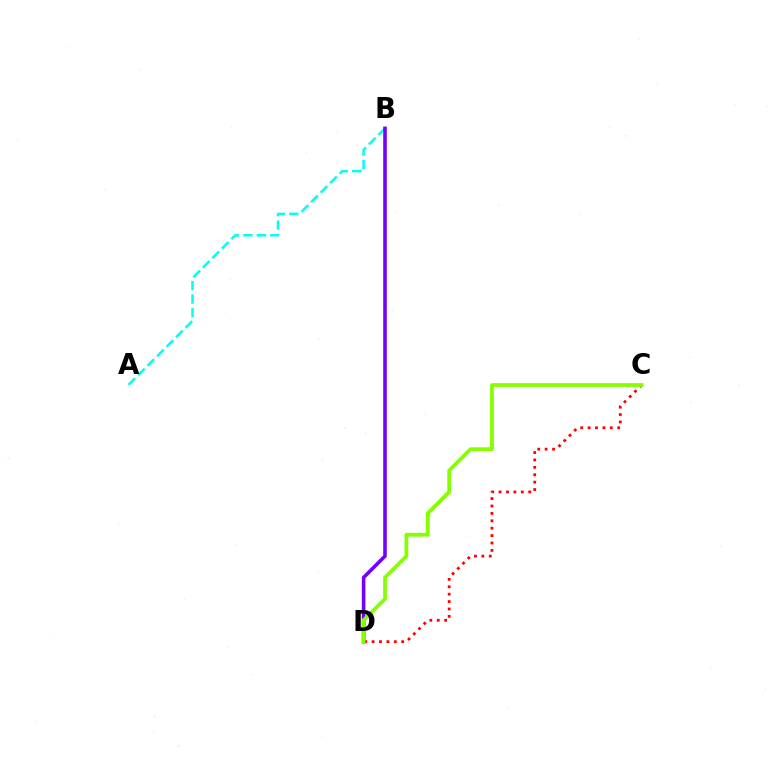{('A', 'B'): [{'color': '#00fff6', 'line_style': 'dashed', 'thickness': 1.83}], ('C', 'D'): [{'color': '#ff0000', 'line_style': 'dotted', 'thickness': 2.01}, {'color': '#84ff00', 'line_style': 'solid', 'thickness': 2.71}], ('B', 'D'): [{'color': '#7200ff', 'line_style': 'solid', 'thickness': 2.58}]}